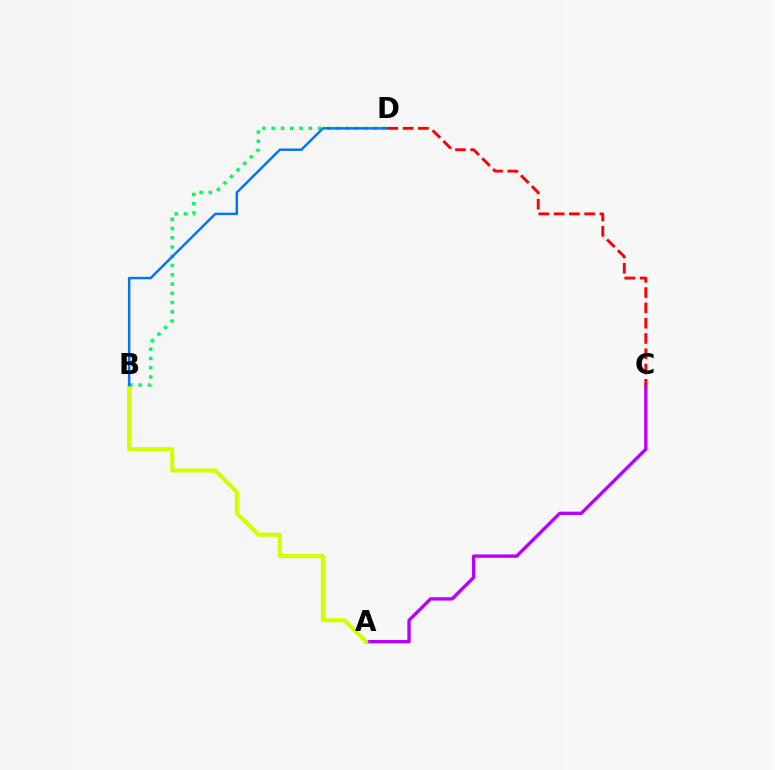{('A', 'C'): [{'color': '#b900ff', 'line_style': 'solid', 'thickness': 2.42}], ('A', 'B'): [{'color': '#d1ff00', 'line_style': 'solid', 'thickness': 2.94}], ('B', 'D'): [{'color': '#00ff5c', 'line_style': 'dotted', 'thickness': 2.52}, {'color': '#0074ff', 'line_style': 'solid', 'thickness': 1.77}], ('C', 'D'): [{'color': '#ff0000', 'line_style': 'dashed', 'thickness': 2.08}]}